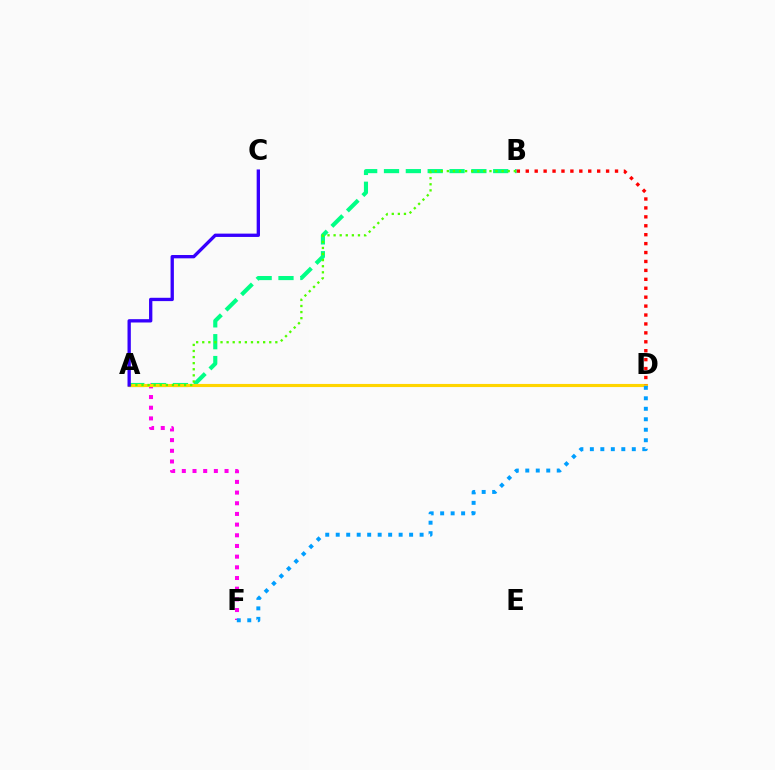{('A', 'F'): [{'color': '#ff00ed', 'line_style': 'dotted', 'thickness': 2.9}], ('A', 'B'): [{'color': '#00ff86', 'line_style': 'dashed', 'thickness': 2.97}, {'color': '#4fff00', 'line_style': 'dotted', 'thickness': 1.65}], ('A', 'D'): [{'color': '#ffd500', 'line_style': 'solid', 'thickness': 2.24}], ('A', 'C'): [{'color': '#3700ff', 'line_style': 'solid', 'thickness': 2.39}], ('D', 'F'): [{'color': '#009eff', 'line_style': 'dotted', 'thickness': 2.85}], ('B', 'D'): [{'color': '#ff0000', 'line_style': 'dotted', 'thickness': 2.42}]}